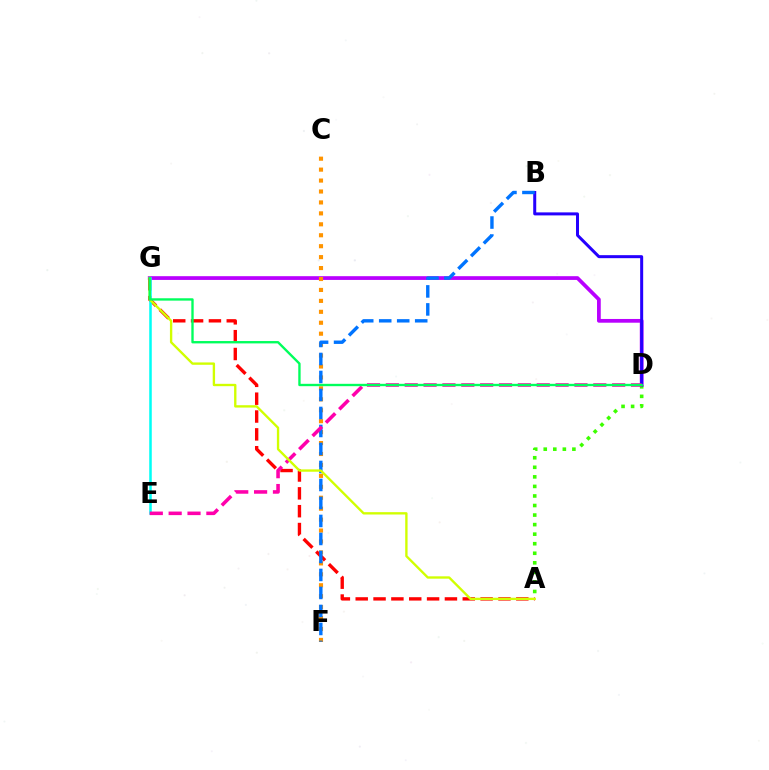{('D', 'G'): [{'color': '#b900ff', 'line_style': 'solid', 'thickness': 2.69}, {'color': '#00ff5c', 'line_style': 'solid', 'thickness': 1.7}], ('C', 'F'): [{'color': '#ff9400', 'line_style': 'dotted', 'thickness': 2.97}], ('A', 'D'): [{'color': '#3dff00', 'line_style': 'dotted', 'thickness': 2.6}], ('B', 'D'): [{'color': '#2500ff', 'line_style': 'solid', 'thickness': 2.17}], ('A', 'G'): [{'color': '#ff0000', 'line_style': 'dashed', 'thickness': 2.42}, {'color': '#d1ff00', 'line_style': 'solid', 'thickness': 1.69}], ('E', 'G'): [{'color': '#00fff6', 'line_style': 'solid', 'thickness': 1.83}], ('B', 'F'): [{'color': '#0074ff', 'line_style': 'dashed', 'thickness': 2.45}], ('D', 'E'): [{'color': '#ff00ac', 'line_style': 'dashed', 'thickness': 2.56}]}